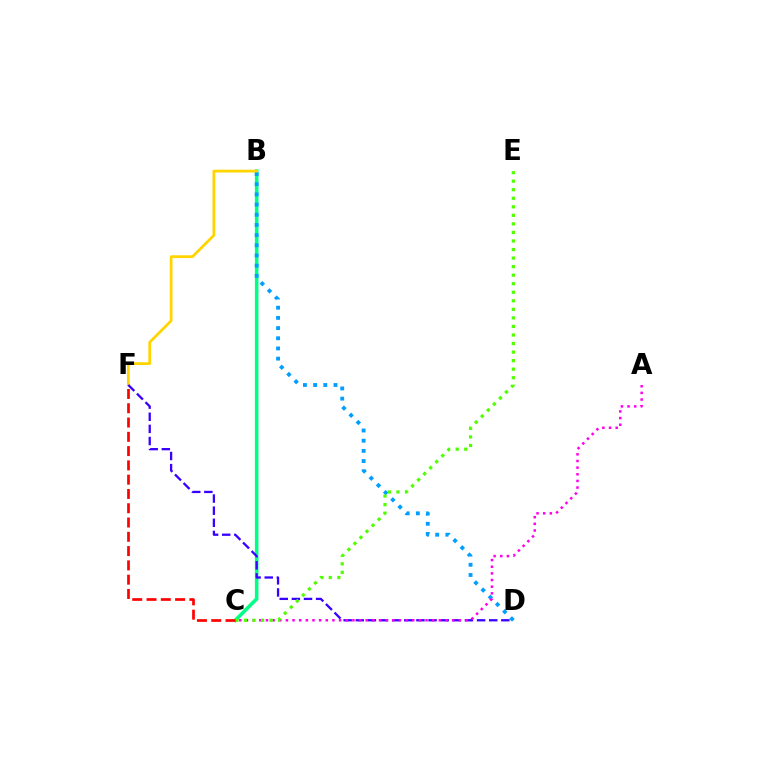{('B', 'C'): [{'color': '#00ff86', 'line_style': 'solid', 'thickness': 2.58}], ('B', 'D'): [{'color': '#009eff', 'line_style': 'dotted', 'thickness': 2.77}], ('B', 'F'): [{'color': '#ffd500', 'line_style': 'solid', 'thickness': 1.99}], ('D', 'F'): [{'color': '#3700ff', 'line_style': 'dashed', 'thickness': 1.65}], ('A', 'C'): [{'color': '#ff00ed', 'line_style': 'dotted', 'thickness': 1.81}], ('C', 'E'): [{'color': '#4fff00', 'line_style': 'dotted', 'thickness': 2.32}], ('C', 'F'): [{'color': '#ff0000', 'line_style': 'dashed', 'thickness': 1.94}]}